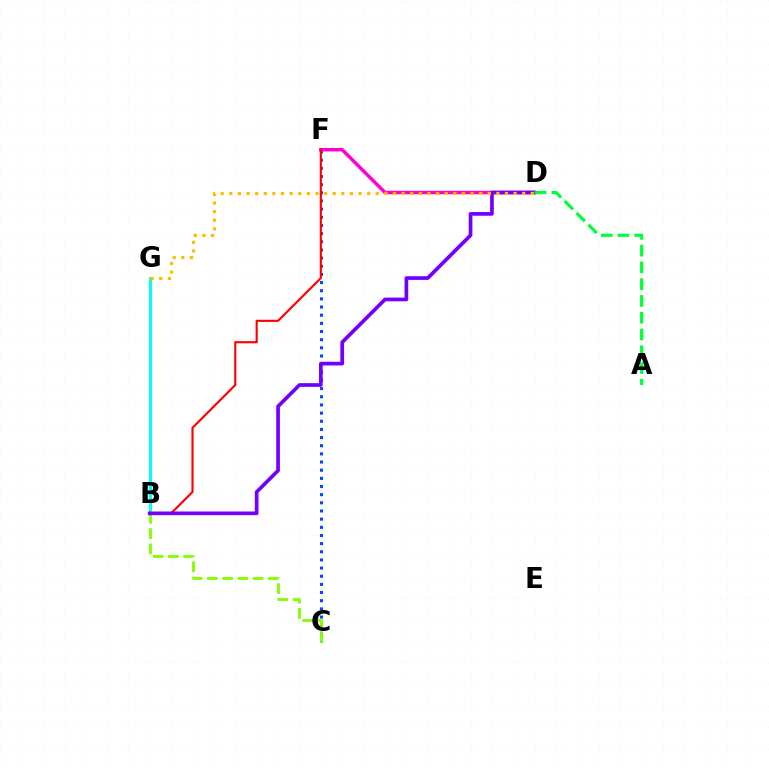{('C', 'F'): [{'color': '#004bff', 'line_style': 'dotted', 'thickness': 2.22}], ('D', 'F'): [{'color': '#ff00cf', 'line_style': 'solid', 'thickness': 2.5}], ('B', 'F'): [{'color': '#ff0000', 'line_style': 'solid', 'thickness': 1.54}], ('B', 'C'): [{'color': '#84ff00', 'line_style': 'dashed', 'thickness': 2.07}], ('B', 'G'): [{'color': '#00fff6', 'line_style': 'solid', 'thickness': 2.17}], ('B', 'D'): [{'color': '#7200ff', 'line_style': 'solid', 'thickness': 2.66}], ('A', 'D'): [{'color': '#00ff39', 'line_style': 'dashed', 'thickness': 2.28}], ('D', 'G'): [{'color': '#ffbd00', 'line_style': 'dotted', 'thickness': 2.34}]}